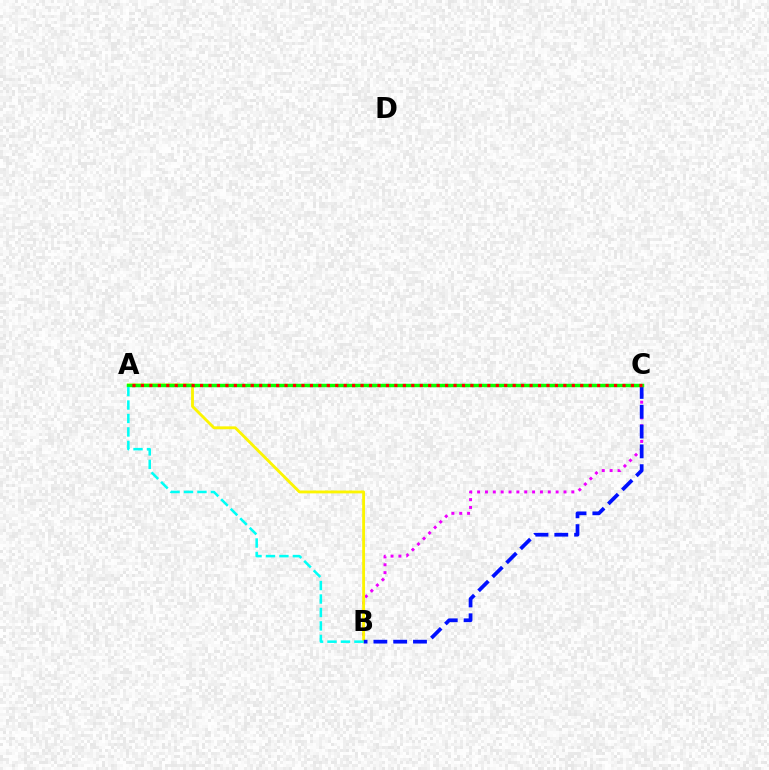{('B', 'C'): [{'color': '#ee00ff', 'line_style': 'dotted', 'thickness': 2.13}, {'color': '#0010ff', 'line_style': 'dashed', 'thickness': 2.69}], ('A', 'B'): [{'color': '#fcf500', 'line_style': 'solid', 'thickness': 2.05}, {'color': '#00fff6', 'line_style': 'dashed', 'thickness': 1.83}], ('A', 'C'): [{'color': '#08ff00', 'line_style': 'solid', 'thickness': 2.5}, {'color': '#ff0000', 'line_style': 'dotted', 'thickness': 2.3}]}